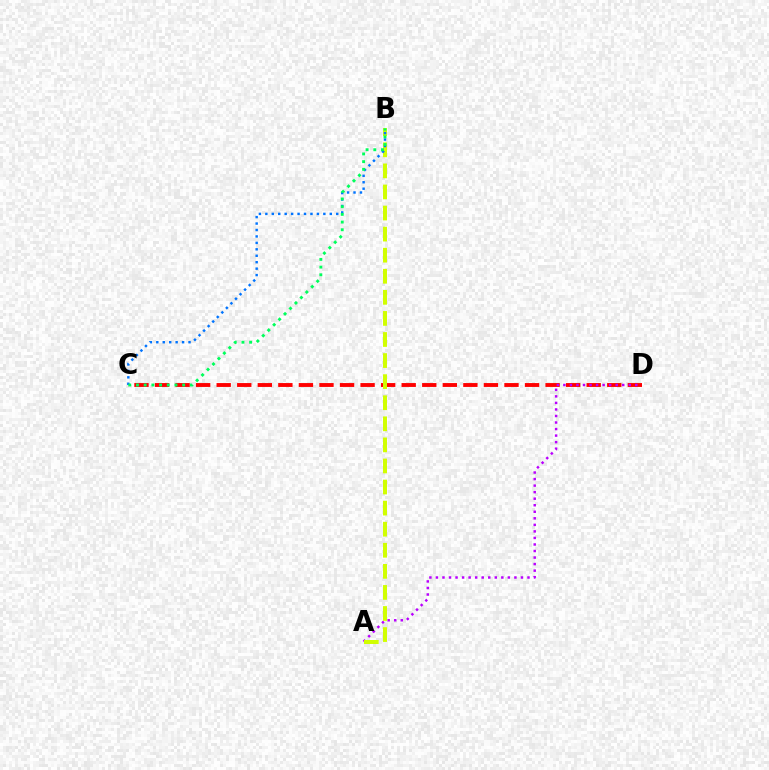{('C', 'D'): [{'color': '#ff0000', 'line_style': 'dashed', 'thickness': 2.79}], ('A', 'D'): [{'color': '#b900ff', 'line_style': 'dotted', 'thickness': 1.78}], ('A', 'B'): [{'color': '#d1ff00', 'line_style': 'dashed', 'thickness': 2.86}], ('B', 'C'): [{'color': '#0074ff', 'line_style': 'dotted', 'thickness': 1.75}, {'color': '#00ff5c', 'line_style': 'dotted', 'thickness': 2.09}]}